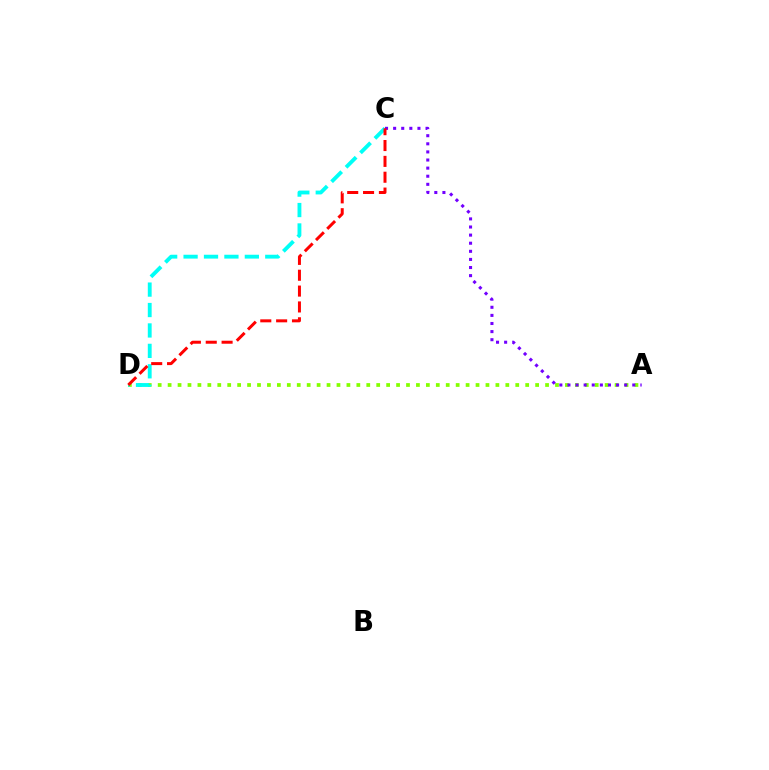{('A', 'D'): [{'color': '#84ff00', 'line_style': 'dotted', 'thickness': 2.7}], ('C', 'D'): [{'color': '#00fff6', 'line_style': 'dashed', 'thickness': 2.77}, {'color': '#ff0000', 'line_style': 'dashed', 'thickness': 2.15}], ('A', 'C'): [{'color': '#7200ff', 'line_style': 'dotted', 'thickness': 2.2}]}